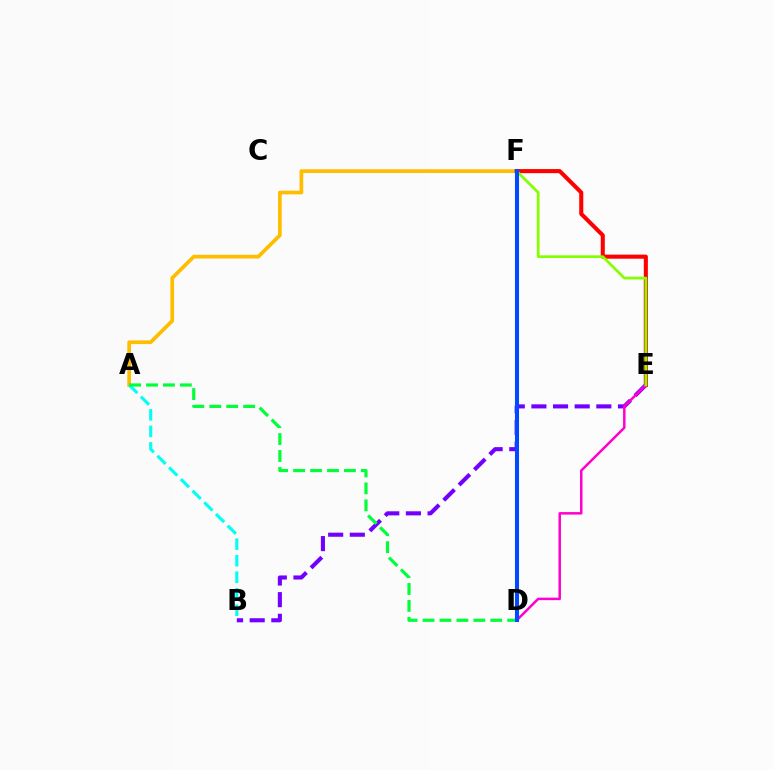{('A', 'F'): [{'color': '#ffbd00', 'line_style': 'solid', 'thickness': 2.67}], ('B', 'E'): [{'color': '#7200ff', 'line_style': 'dashed', 'thickness': 2.94}], ('E', 'F'): [{'color': '#ff0000', 'line_style': 'solid', 'thickness': 2.93}, {'color': '#84ff00', 'line_style': 'solid', 'thickness': 1.96}], ('A', 'B'): [{'color': '#00fff6', 'line_style': 'dashed', 'thickness': 2.24}], ('D', 'E'): [{'color': '#ff00cf', 'line_style': 'solid', 'thickness': 1.8}], ('A', 'D'): [{'color': '#00ff39', 'line_style': 'dashed', 'thickness': 2.3}], ('D', 'F'): [{'color': '#004bff', 'line_style': 'solid', 'thickness': 2.91}]}